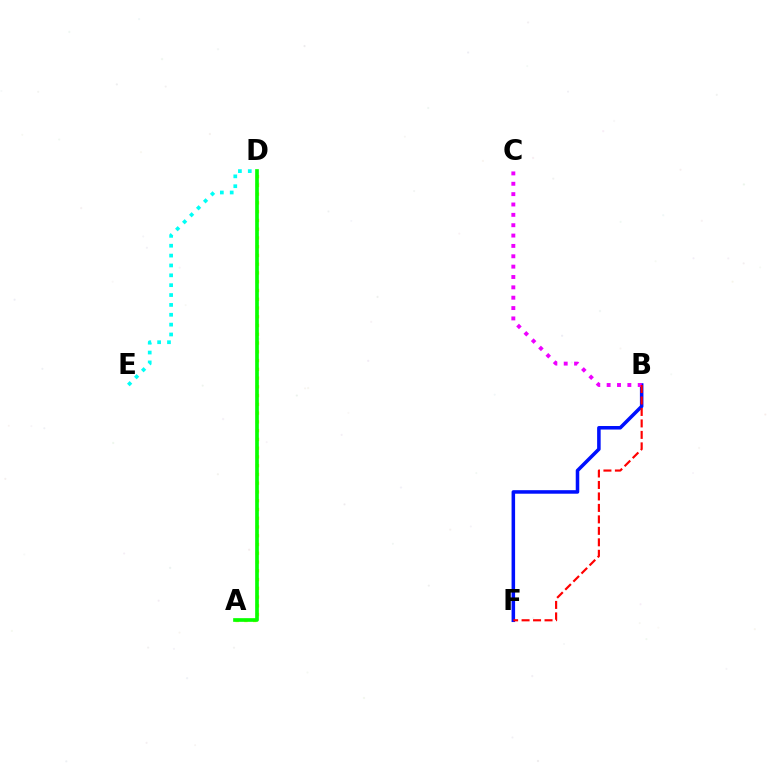{('A', 'D'): [{'color': '#fcf500', 'line_style': 'dotted', 'thickness': 2.38}, {'color': '#08ff00', 'line_style': 'solid', 'thickness': 2.64}], ('B', 'F'): [{'color': '#0010ff', 'line_style': 'solid', 'thickness': 2.54}, {'color': '#ff0000', 'line_style': 'dashed', 'thickness': 1.56}], ('B', 'C'): [{'color': '#ee00ff', 'line_style': 'dotted', 'thickness': 2.81}], ('D', 'E'): [{'color': '#00fff6', 'line_style': 'dotted', 'thickness': 2.68}]}